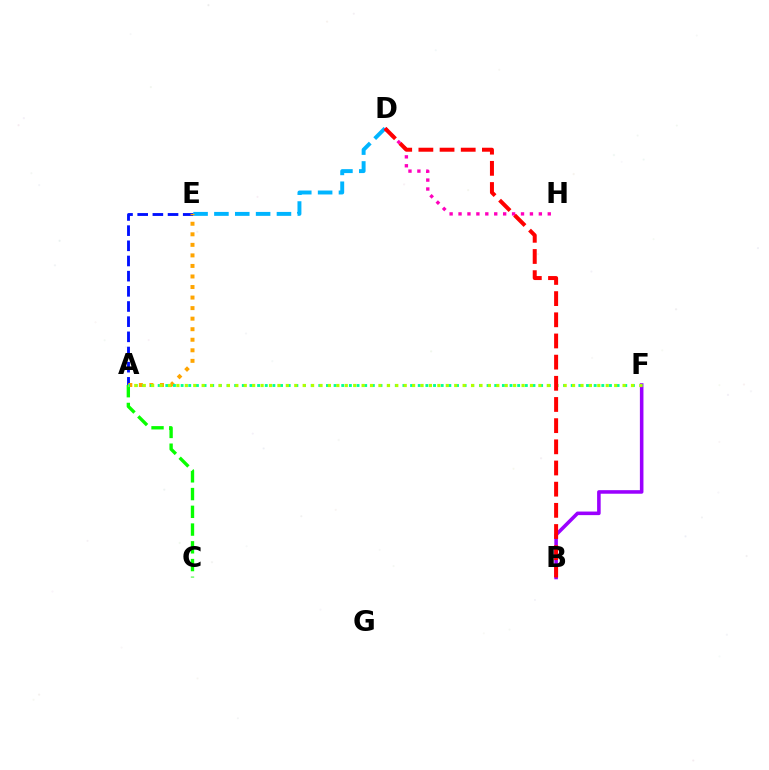{('A', 'E'): [{'color': '#0010ff', 'line_style': 'dashed', 'thickness': 2.06}, {'color': '#ffa500', 'line_style': 'dotted', 'thickness': 2.86}], ('B', 'F'): [{'color': '#9b00ff', 'line_style': 'solid', 'thickness': 2.57}], ('A', 'C'): [{'color': '#08ff00', 'line_style': 'dashed', 'thickness': 2.41}], ('D', 'E'): [{'color': '#00b5ff', 'line_style': 'dashed', 'thickness': 2.83}], ('A', 'F'): [{'color': '#00ff9d', 'line_style': 'dotted', 'thickness': 2.08}, {'color': '#b3ff00', 'line_style': 'dotted', 'thickness': 2.29}], ('D', 'H'): [{'color': '#ff00bd', 'line_style': 'dotted', 'thickness': 2.42}], ('B', 'D'): [{'color': '#ff0000', 'line_style': 'dashed', 'thickness': 2.88}]}